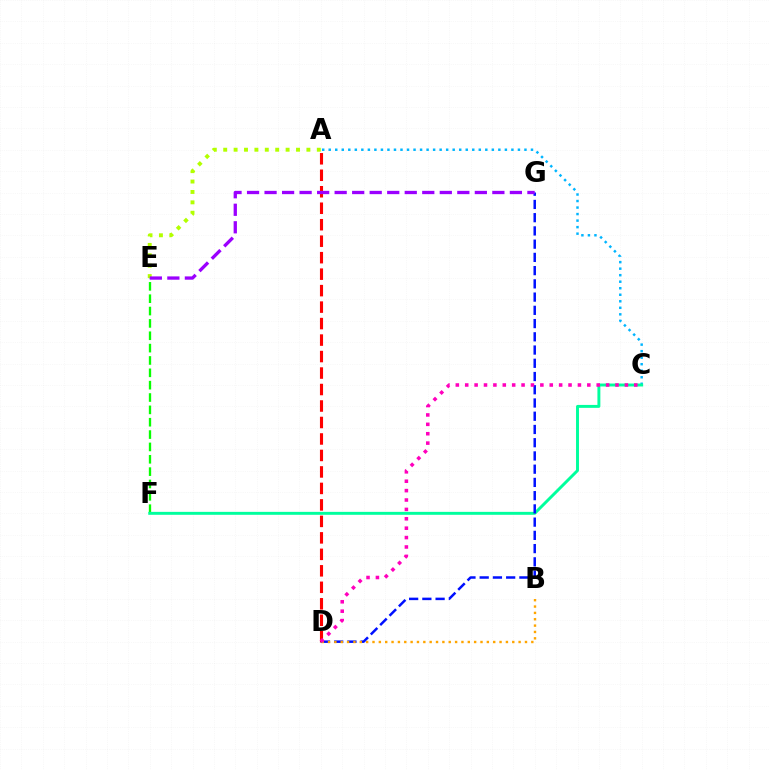{('A', 'C'): [{'color': '#00b5ff', 'line_style': 'dotted', 'thickness': 1.77}], ('E', 'F'): [{'color': '#08ff00', 'line_style': 'dashed', 'thickness': 1.68}], ('C', 'F'): [{'color': '#00ff9d', 'line_style': 'solid', 'thickness': 2.11}], ('A', 'D'): [{'color': '#ff0000', 'line_style': 'dashed', 'thickness': 2.24}], ('D', 'G'): [{'color': '#0010ff', 'line_style': 'dashed', 'thickness': 1.8}], ('A', 'E'): [{'color': '#b3ff00', 'line_style': 'dotted', 'thickness': 2.83}], ('E', 'G'): [{'color': '#9b00ff', 'line_style': 'dashed', 'thickness': 2.38}], ('B', 'D'): [{'color': '#ffa500', 'line_style': 'dotted', 'thickness': 1.73}], ('C', 'D'): [{'color': '#ff00bd', 'line_style': 'dotted', 'thickness': 2.55}]}